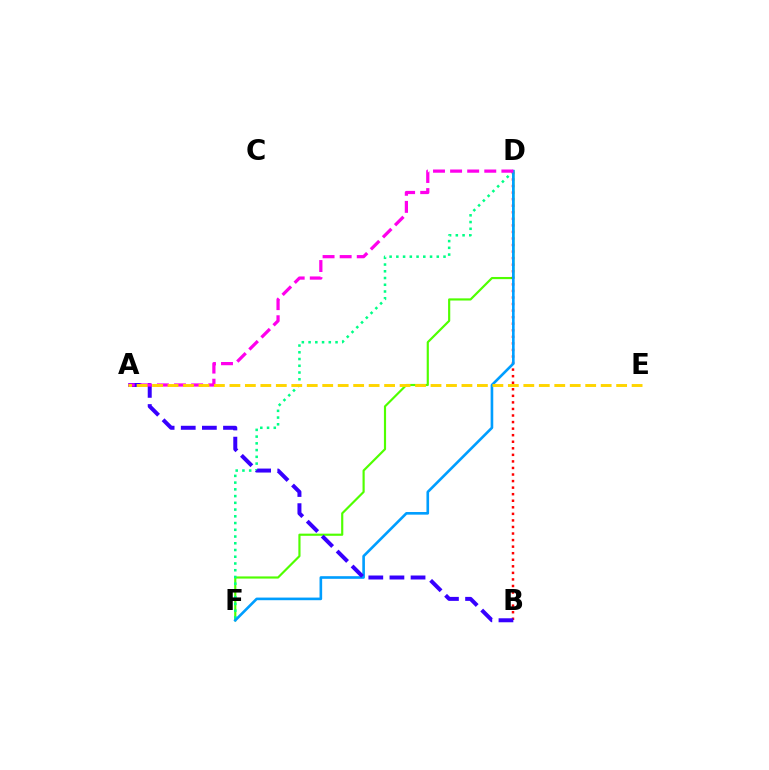{('D', 'F'): [{'color': '#4fff00', 'line_style': 'solid', 'thickness': 1.56}, {'color': '#00ff86', 'line_style': 'dotted', 'thickness': 1.83}, {'color': '#009eff', 'line_style': 'solid', 'thickness': 1.89}], ('B', 'D'): [{'color': '#ff0000', 'line_style': 'dotted', 'thickness': 1.78}], ('A', 'B'): [{'color': '#3700ff', 'line_style': 'dashed', 'thickness': 2.87}], ('A', 'D'): [{'color': '#ff00ed', 'line_style': 'dashed', 'thickness': 2.32}], ('A', 'E'): [{'color': '#ffd500', 'line_style': 'dashed', 'thickness': 2.1}]}